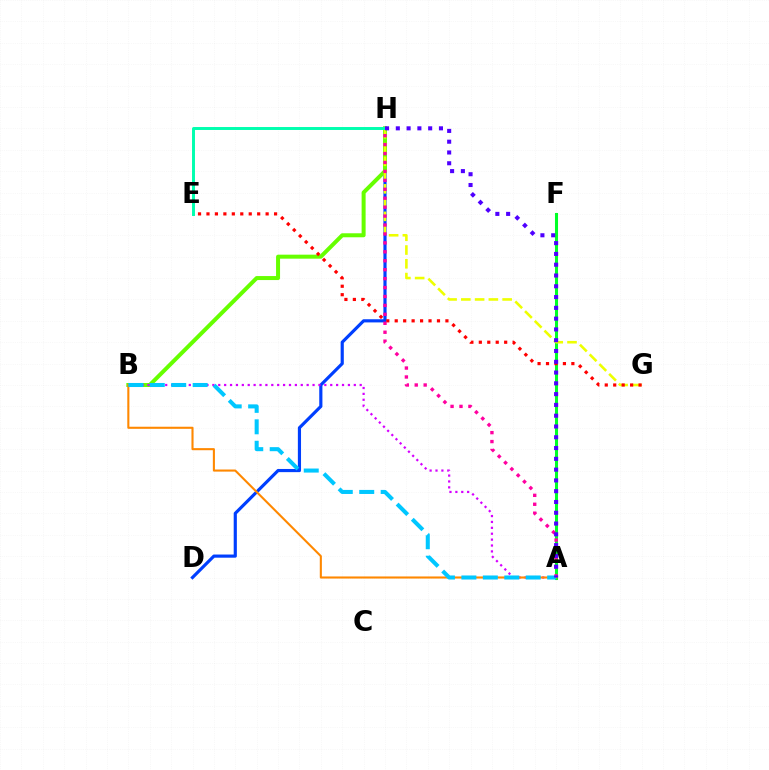{('D', 'H'): [{'color': '#003fff', 'line_style': 'solid', 'thickness': 2.28}], ('A', 'F'): [{'color': '#00ff27', 'line_style': 'solid', 'thickness': 2.2}], ('B', 'H'): [{'color': '#66ff00', 'line_style': 'solid', 'thickness': 2.88}], ('A', 'B'): [{'color': '#d600ff', 'line_style': 'dotted', 'thickness': 1.6}, {'color': '#ff8800', 'line_style': 'solid', 'thickness': 1.51}, {'color': '#00c7ff', 'line_style': 'dashed', 'thickness': 2.91}], ('G', 'H'): [{'color': '#eeff00', 'line_style': 'dashed', 'thickness': 1.87}], ('E', 'G'): [{'color': '#ff0000', 'line_style': 'dotted', 'thickness': 2.3}], ('A', 'H'): [{'color': '#ff00a0', 'line_style': 'dotted', 'thickness': 2.43}, {'color': '#4f00ff', 'line_style': 'dotted', 'thickness': 2.93}], ('E', 'H'): [{'color': '#00ffaf', 'line_style': 'solid', 'thickness': 2.13}]}